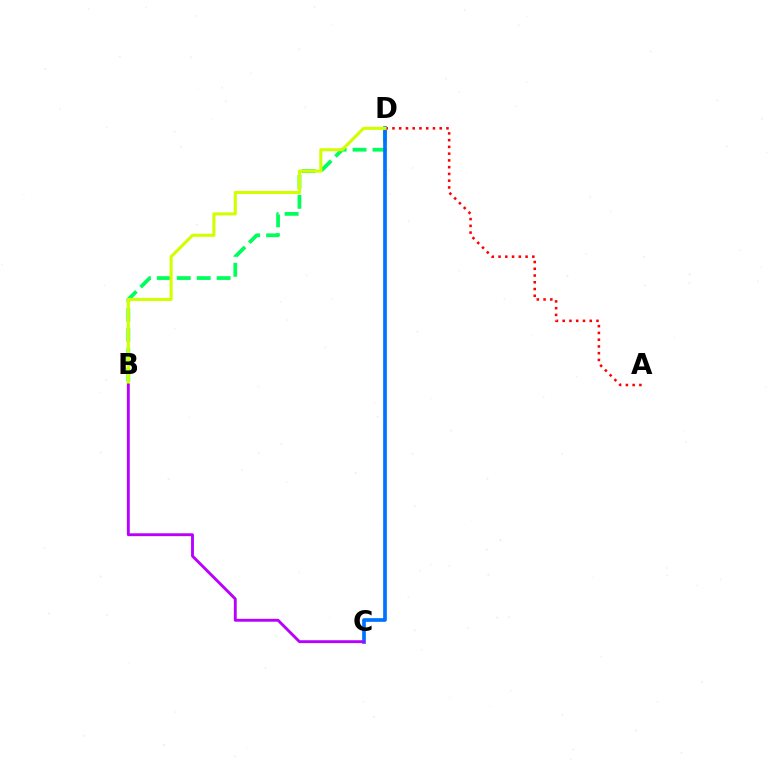{('B', 'D'): [{'color': '#00ff5c', 'line_style': 'dashed', 'thickness': 2.71}, {'color': '#d1ff00', 'line_style': 'solid', 'thickness': 2.22}], ('C', 'D'): [{'color': '#0074ff', 'line_style': 'solid', 'thickness': 2.66}], ('A', 'D'): [{'color': '#ff0000', 'line_style': 'dotted', 'thickness': 1.84}], ('B', 'C'): [{'color': '#b900ff', 'line_style': 'solid', 'thickness': 2.07}]}